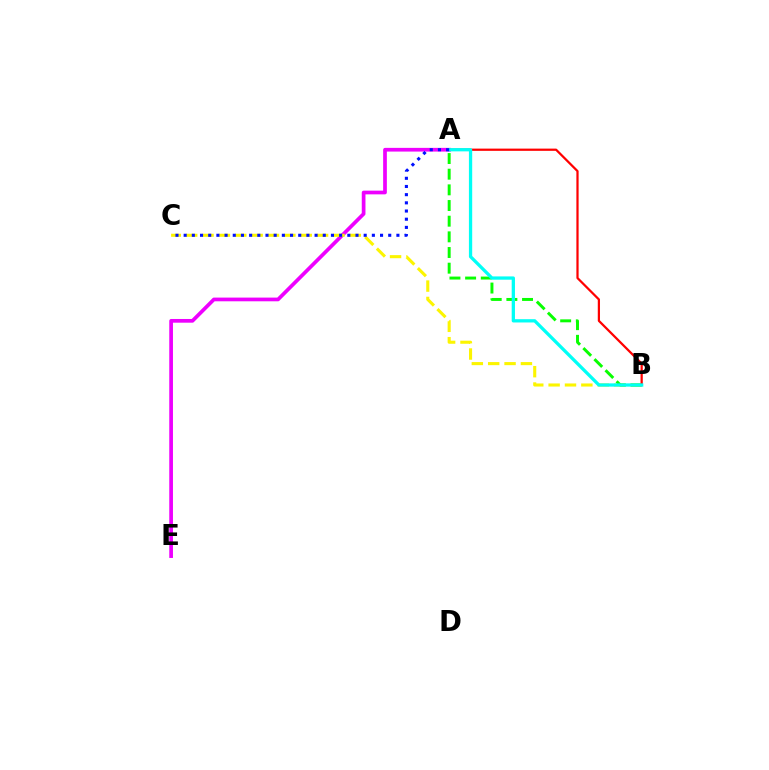{('A', 'E'): [{'color': '#ee00ff', 'line_style': 'solid', 'thickness': 2.67}], ('B', 'C'): [{'color': '#fcf500', 'line_style': 'dashed', 'thickness': 2.22}], ('A', 'B'): [{'color': '#08ff00', 'line_style': 'dashed', 'thickness': 2.13}, {'color': '#ff0000', 'line_style': 'solid', 'thickness': 1.61}, {'color': '#00fff6', 'line_style': 'solid', 'thickness': 2.36}], ('A', 'C'): [{'color': '#0010ff', 'line_style': 'dotted', 'thickness': 2.22}]}